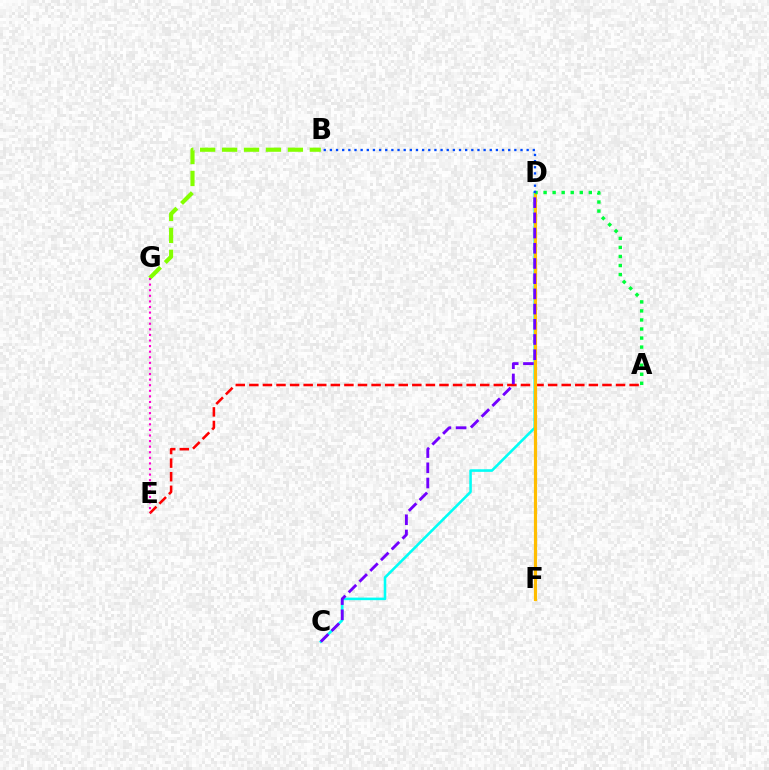{('A', 'E'): [{'color': '#ff0000', 'line_style': 'dashed', 'thickness': 1.84}], ('C', 'D'): [{'color': '#00fff6', 'line_style': 'solid', 'thickness': 1.85}, {'color': '#7200ff', 'line_style': 'dashed', 'thickness': 2.07}], ('B', 'G'): [{'color': '#84ff00', 'line_style': 'dashed', 'thickness': 2.98}], ('D', 'F'): [{'color': '#ffbd00', 'line_style': 'solid', 'thickness': 2.29}], ('A', 'D'): [{'color': '#00ff39', 'line_style': 'dotted', 'thickness': 2.46}], ('E', 'G'): [{'color': '#ff00cf', 'line_style': 'dotted', 'thickness': 1.52}], ('B', 'D'): [{'color': '#004bff', 'line_style': 'dotted', 'thickness': 1.67}]}